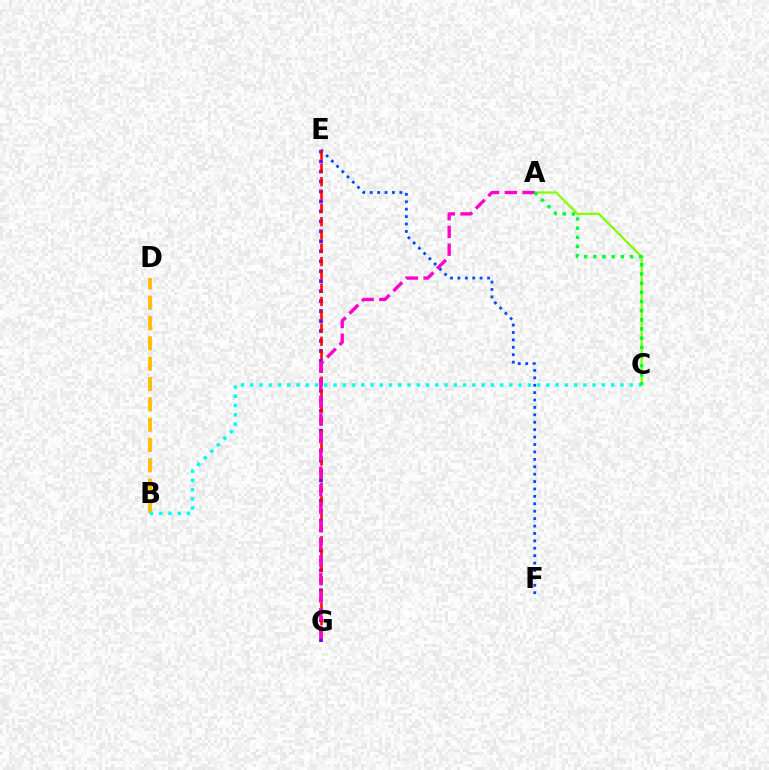{('B', 'D'): [{'color': '#ffbd00', 'line_style': 'dashed', 'thickness': 2.76}], ('E', 'F'): [{'color': '#004bff', 'line_style': 'dotted', 'thickness': 2.01}], ('A', 'C'): [{'color': '#84ff00', 'line_style': 'solid', 'thickness': 1.63}, {'color': '#00ff39', 'line_style': 'dotted', 'thickness': 2.49}], ('E', 'G'): [{'color': '#7200ff', 'line_style': 'dotted', 'thickness': 2.71}, {'color': '#ff0000', 'line_style': 'dashed', 'thickness': 1.81}], ('B', 'C'): [{'color': '#00fff6', 'line_style': 'dotted', 'thickness': 2.51}], ('A', 'G'): [{'color': '#ff00cf', 'line_style': 'dashed', 'thickness': 2.41}]}